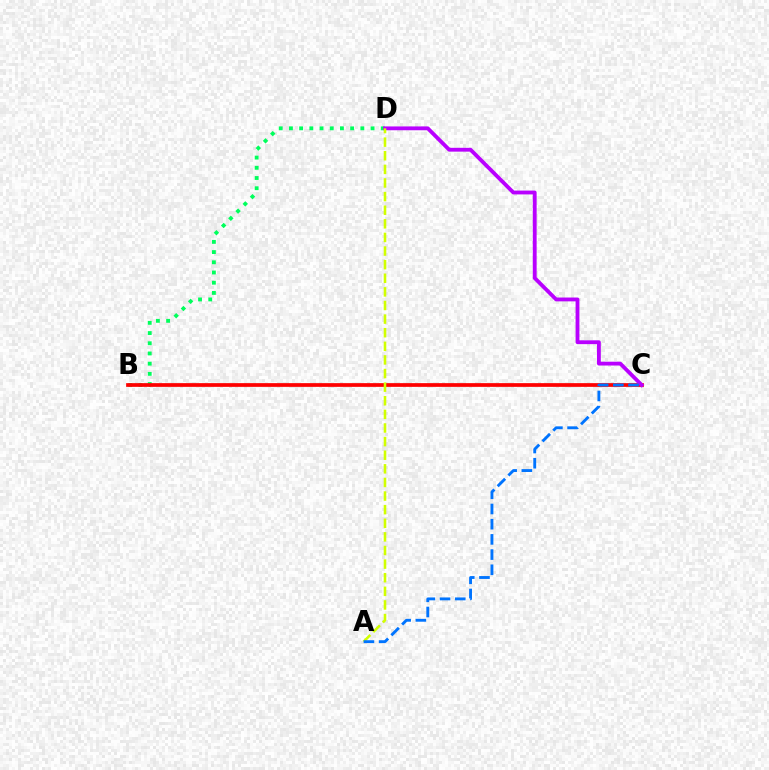{('B', 'D'): [{'color': '#00ff5c', 'line_style': 'dotted', 'thickness': 2.77}], ('B', 'C'): [{'color': '#ff0000', 'line_style': 'solid', 'thickness': 2.68}], ('C', 'D'): [{'color': '#b900ff', 'line_style': 'solid', 'thickness': 2.76}], ('A', 'D'): [{'color': '#d1ff00', 'line_style': 'dashed', 'thickness': 1.85}], ('A', 'C'): [{'color': '#0074ff', 'line_style': 'dashed', 'thickness': 2.06}]}